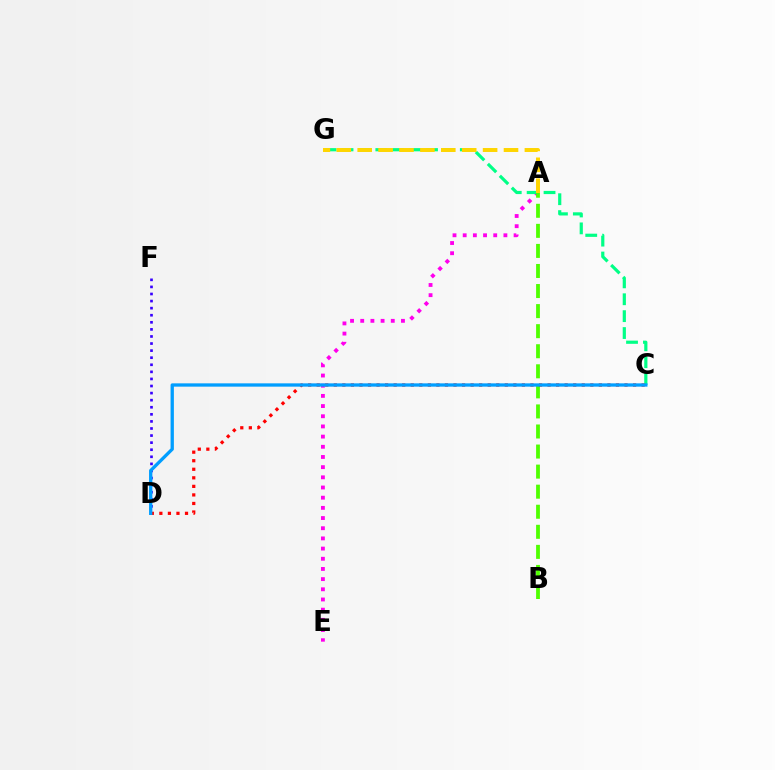{('D', 'F'): [{'color': '#3700ff', 'line_style': 'dotted', 'thickness': 1.92}], ('A', 'E'): [{'color': '#ff00ed', 'line_style': 'dotted', 'thickness': 2.77}], ('C', 'G'): [{'color': '#00ff86', 'line_style': 'dashed', 'thickness': 2.3}], ('A', 'B'): [{'color': '#4fff00', 'line_style': 'dashed', 'thickness': 2.73}], ('C', 'D'): [{'color': '#ff0000', 'line_style': 'dotted', 'thickness': 2.32}, {'color': '#009eff', 'line_style': 'solid', 'thickness': 2.38}], ('A', 'G'): [{'color': '#ffd500', 'line_style': 'dashed', 'thickness': 2.84}]}